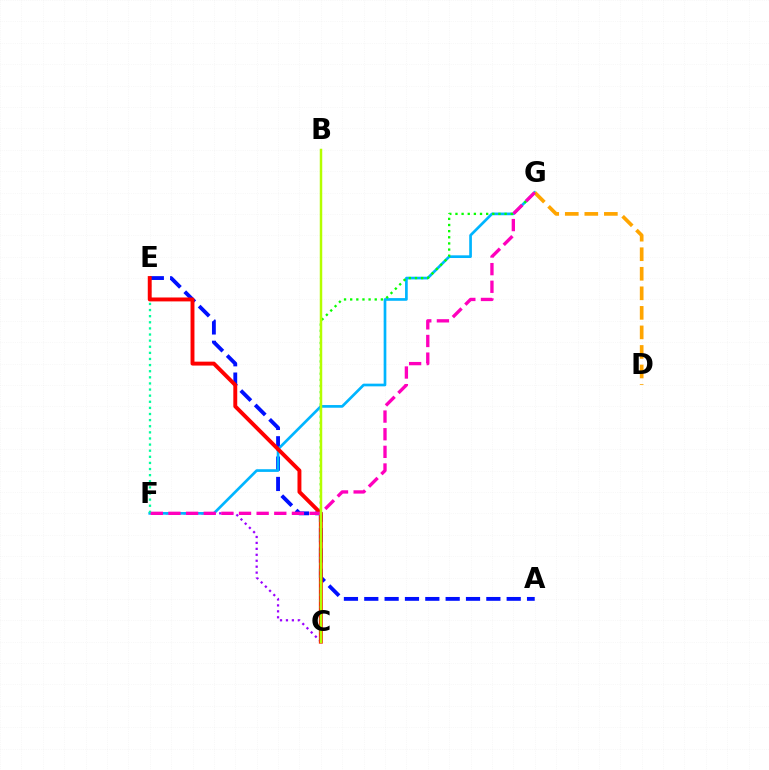{('A', 'E'): [{'color': '#0010ff', 'line_style': 'dashed', 'thickness': 2.76}], ('C', 'F'): [{'color': '#9b00ff', 'line_style': 'dotted', 'thickness': 1.62}], ('F', 'G'): [{'color': '#00b5ff', 'line_style': 'solid', 'thickness': 1.94}, {'color': '#ff00bd', 'line_style': 'dashed', 'thickness': 2.4}], ('E', 'F'): [{'color': '#00ff9d', 'line_style': 'dotted', 'thickness': 1.66}], ('D', 'G'): [{'color': '#ffa500', 'line_style': 'dashed', 'thickness': 2.65}], ('C', 'E'): [{'color': '#ff0000', 'line_style': 'solid', 'thickness': 2.82}], ('C', 'G'): [{'color': '#08ff00', 'line_style': 'dotted', 'thickness': 1.67}], ('B', 'C'): [{'color': '#b3ff00', 'line_style': 'solid', 'thickness': 1.78}]}